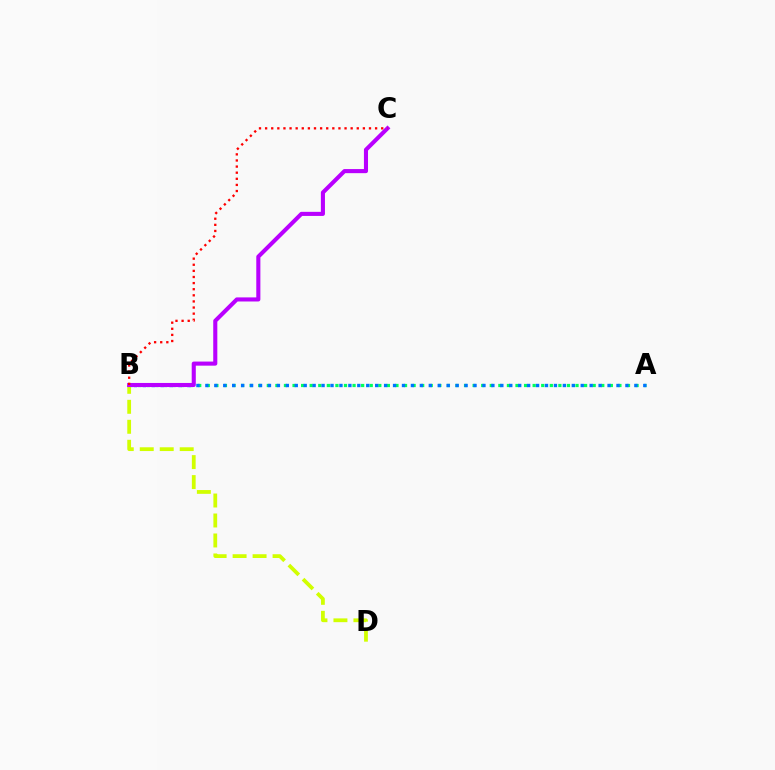{('A', 'B'): [{'color': '#00ff5c', 'line_style': 'dotted', 'thickness': 2.33}, {'color': '#0074ff', 'line_style': 'dotted', 'thickness': 2.43}], ('B', 'D'): [{'color': '#d1ff00', 'line_style': 'dashed', 'thickness': 2.71}], ('B', 'C'): [{'color': '#b900ff', 'line_style': 'solid', 'thickness': 2.94}, {'color': '#ff0000', 'line_style': 'dotted', 'thickness': 1.66}]}